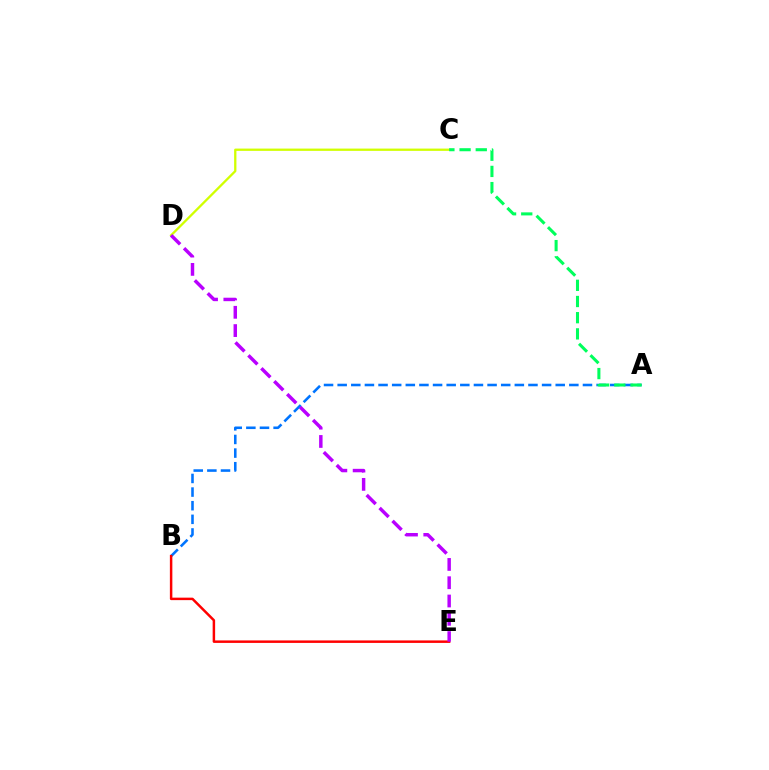{('A', 'B'): [{'color': '#0074ff', 'line_style': 'dashed', 'thickness': 1.85}], ('B', 'E'): [{'color': '#ff0000', 'line_style': 'solid', 'thickness': 1.78}], ('C', 'D'): [{'color': '#d1ff00', 'line_style': 'solid', 'thickness': 1.65}], ('A', 'C'): [{'color': '#00ff5c', 'line_style': 'dashed', 'thickness': 2.2}], ('D', 'E'): [{'color': '#b900ff', 'line_style': 'dashed', 'thickness': 2.48}]}